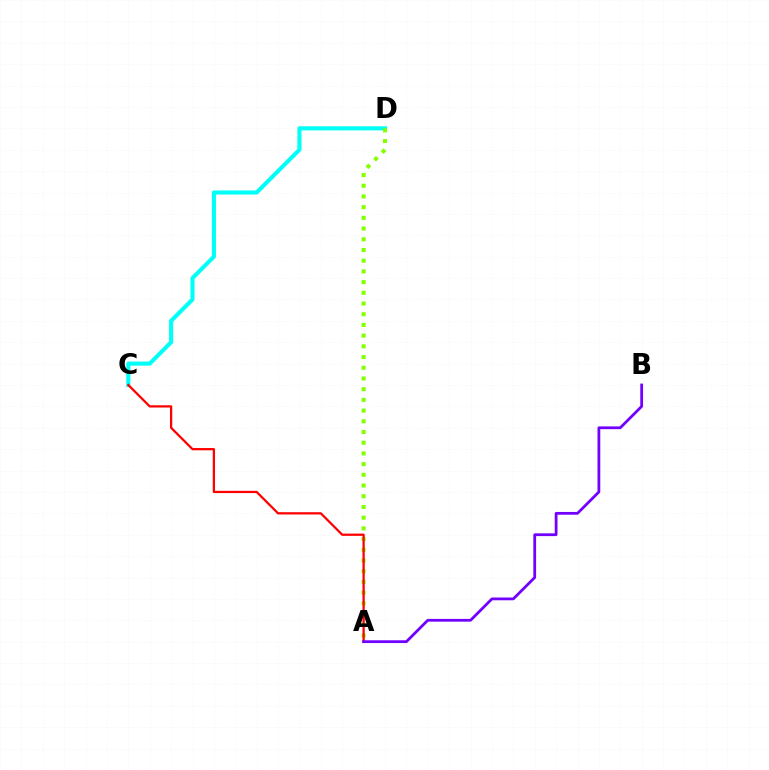{('C', 'D'): [{'color': '#00fff6', 'line_style': 'solid', 'thickness': 2.95}], ('A', 'D'): [{'color': '#84ff00', 'line_style': 'dotted', 'thickness': 2.91}], ('A', 'C'): [{'color': '#ff0000', 'line_style': 'solid', 'thickness': 1.62}], ('A', 'B'): [{'color': '#7200ff', 'line_style': 'solid', 'thickness': 1.99}]}